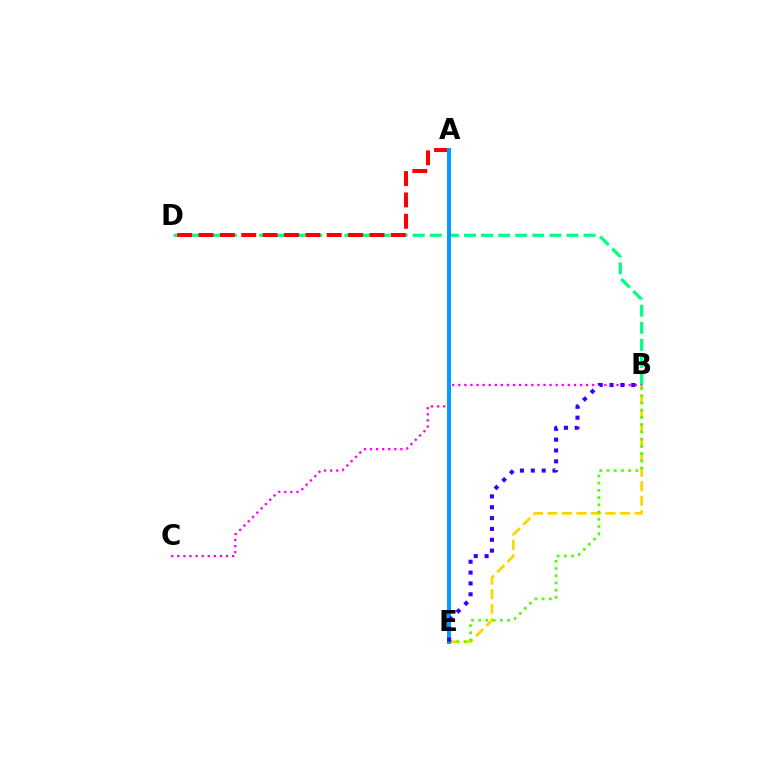{('B', 'D'): [{'color': '#00ff86', 'line_style': 'dashed', 'thickness': 2.32}], ('A', 'D'): [{'color': '#ff0000', 'line_style': 'dashed', 'thickness': 2.9}], ('B', 'E'): [{'color': '#ffd500', 'line_style': 'dashed', 'thickness': 1.97}, {'color': '#4fff00', 'line_style': 'dotted', 'thickness': 1.96}, {'color': '#3700ff', 'line_style': 'dotted', 'thickness': 2.95}], ('B', 'C'): [{'color': '#ff00ed', 'line_style': 'dotted', 'thickness': 1.65}], ('A', 'E'): [{'color': '#009eff', 'line_style': 'solid', 'thickness': 2.89}]}